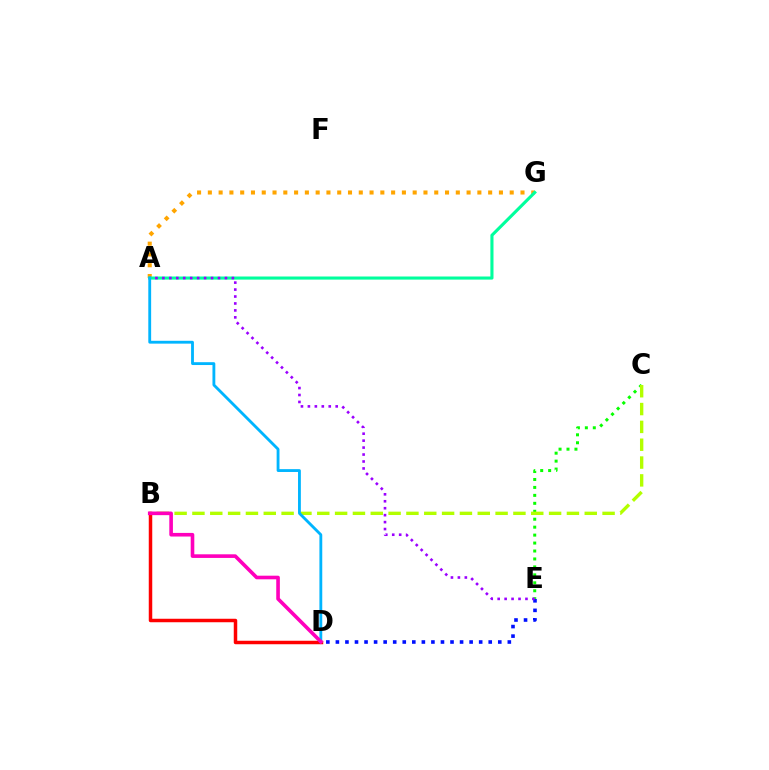{('A', 'G'): [{'color': '#ffa500', 'line_style': 'dotted', 'thickness': 2.93}, {'color': '#00ff9d', 'line_style': 'solid', 'thickness': 2.23}], ('B', 'D'): [{'color': '#ff0000', 'line_style': 'solid', 'thickness': 2.51}, {'color': '#ff00bd', 'line_style': 'solid', 'thickness': 2.61}], ('C', 'E'): [{'color': '#08ff00', 'line_style': 'dotted', 'thickness': 2.16}], ('B', 'C'): [{'color': '#b3ff00', 'line_style': 'dashed', 'thickness': 2.42}], ('D', 'E'): [{'color': '#0010ff', 'line_style': 'dotted', 'thickness': 2.6}], ('A', 'E'): [{'color': '#9b00ff', 'line_style': 'dotted', 'thickness': 1.89}], ('A', 'D'): [{'color': '#00b5ff', 'line_style': 'solid', 'thickness': 2.04}]}